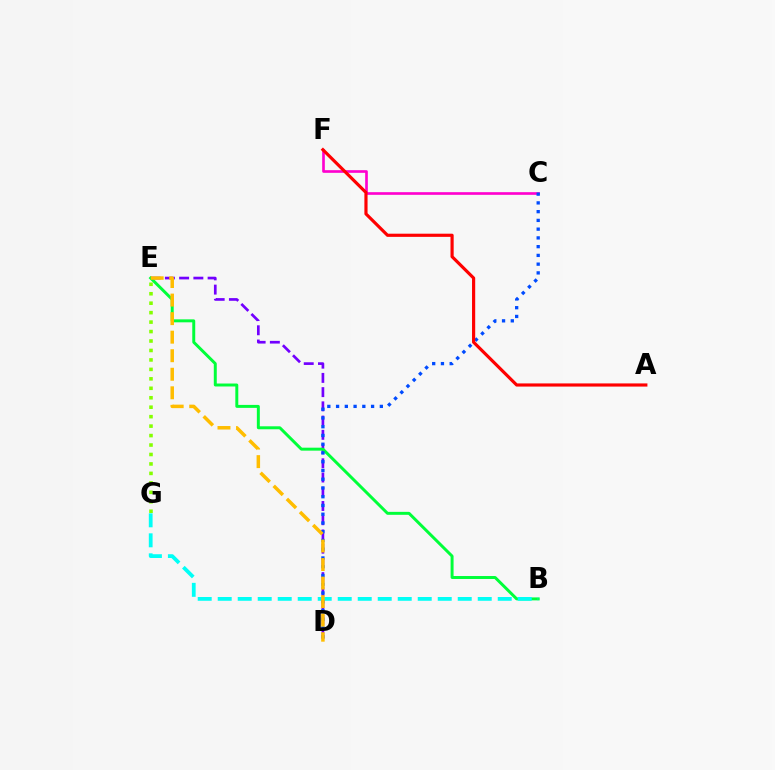{('D', 'E'): [{'color': '#7200ff', 'line_style': 'dashed', 'thickness': 1.93}, {'color': '#ffbd00', 'line_style': 'dashed', 'thickness': 2.52}], ('C', 'F'): [{'color': '#ff00cf', 'line_style': 'solid', 'thickness': 1.91}], ('B', 'E'): [{'color': '#00ff39', 'line_style': 'solid', 'thickness': 2.13}], ('B', 'G'): [{'color': '#00fff6', 'line_style': 'dashed', 'thickness': 2.72}], ('C', 'D'): [{'color': '#004bff', 'line_style': 'dotted', 'thickness': 2.38}], ('E', 'G'): [{'color': '#84ff00', 'line_style': 'dotted', 'thickness': 2.57}], ('A', 'F'): [{'color': '#ff0000', 'line_style': 'solid', 'thickness': 2.28}]}